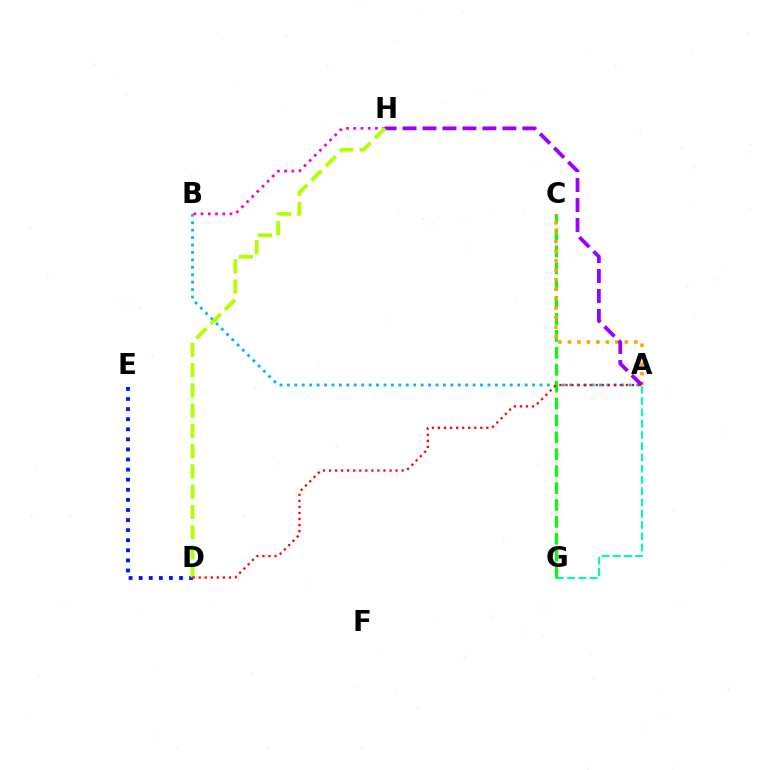{('A', 'G'): [{'color': '#00ff9d', 'line_style': 'dashed', 'thickness': 1.53}], ('A', 'B'): [{'color': '#00b5ff', 'line_style': 'dotted', 'thickness': 2.02}], ('B', 'H'): [{'color': '#ff00bd', 'line_style': 'dotted', 'thickness': 1.97}], ('C', 'G'): [{'color': '#08ff00', 'line_style': 'dashed', 'thickness': 2.3}], ('A', 'C'): [{'color': '#ffa500', 'line_style': 'dotted', 'thickness': 2.58}], ('A', 'H'): [{'color': '#9b00ff', 'line_style': 'dashed', 'thickness': 2.71}], ('D', 'E'): [{'color': '#0010ff', 'line_style': 'dotted', 'thickness': 2.74}], ('D', 'H'): [{'color': '#b3ff00', 'line_style': 'dashed', 'thickness': 2.75}], ('A', 'D'): [{'color': '#ff0000', 'line_style': 'dotted', 'thickness': 1.64}]}